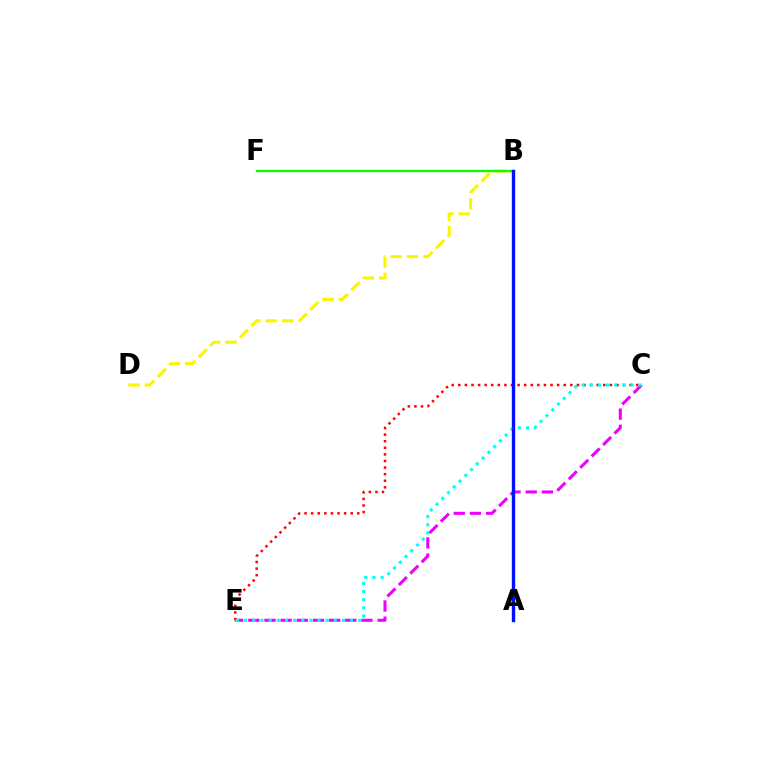{('C', 'E'): [{'color': '#ff0000', 'line_style': 'dotted', 'thickness': 1.79}, {'color': '#ee00ff', 'line_style': 'dashed', 'thickness': 2.2}, {'color': '#00fff6', 'line_style': 'dotted', 'thickness': 2.21}], ('B', 'D'): [{'color': '#fcf500', 'line_style': 'dashed', 'thickness': 2.23}], ('B', 'F'): [{'color': '#08ff00', 'line_style': 'solid', 'thickness': 1.64}], ('A', 'B'): [{'color': '#0010ff', 'line_style': 'solid', 'thickness': 2.42}]}